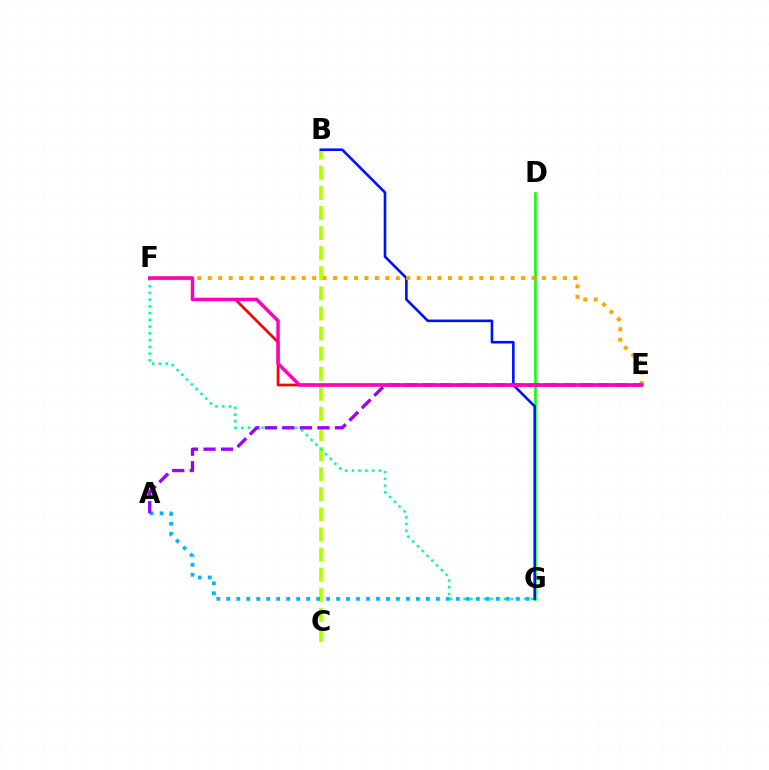{('D', 'G'): [{'color': '#08ff00', 'line_style': 'solid', 'thickness': 1.83}], ('B', 'C'): [{'color': '#b3ff00', 'line_style': 'dashed', 'thickness': 2.73}], ('E', 'F'): [{'color': '#ff0000', 'line_style': 'solid', 'thickness': 1.93}, {'color': '#ffa500', 'line_style': 'dotted', 'thickness': 2.84}, {'color': '#ff00bd', 'line_style': 'solid', 'thickness': 2.5}], ('F', 'G'): [{'color': '#00ff9d', 'line_style': 'dotted', 'thickness': 1.83}], ('B', 'G'): [{'color': '#0010ff', 'line_style': 'solid', 'thickness': 1.87}], ('A', 'G'): [{'color': '#00b5ff', 'line_style': 'dotted', 'thickness': 2.71}], ('A', 'E'): [{'color': '#9b00ff', 'line_style': 'dashed', 'thickness': 2.38}]}